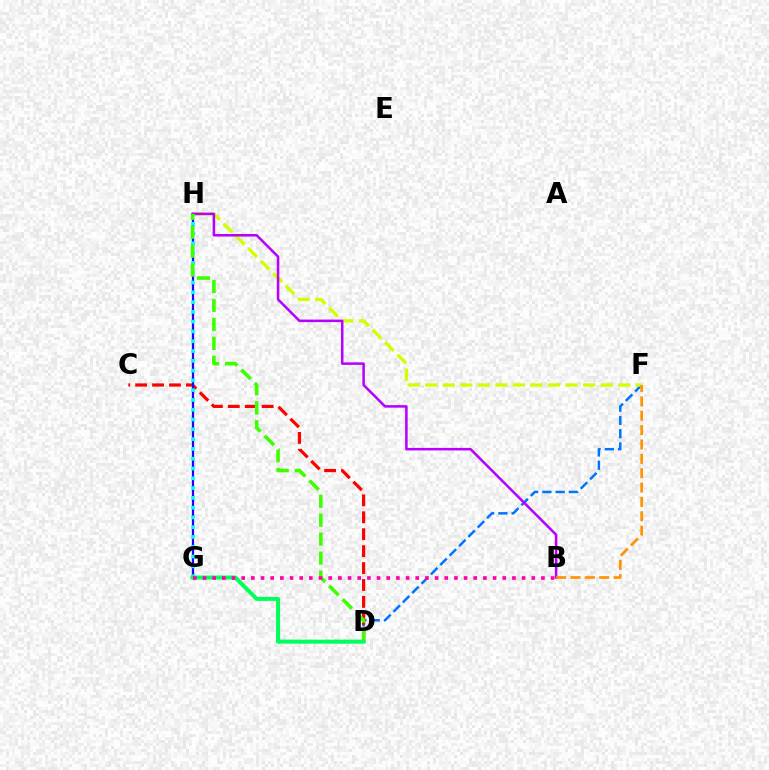{('D', 'F'): [{'color': '#0074ff', 'line_style': 'dashed', 'thickness': 1.8}], ('F', 'H'): [{'color': '#d1ff00', 'line_style': 'dashed', 'thickness': 2.38}], ('C', 'D'): [{'color': '#ff0000', 'line_style': 'dashed', 'thickness': 2.3}], ('G', 'H'): [{'color': '#2500ff', 'line_style': 'solid', 'thickness': 1.61}, {'color': '#00fff6', 'line_style': 'dotted', 'thickness': 2.66}], ('B', 'H'): [{'color': '#b900ff', 'line_style': 'solid', 'thickness': 1.83}], ('B', 'F'): [{'color': '#ff9400', 'line_style': 'dashed', 'thickness': 1.95}], ('D', 'H'): [{'color': '#3dff00', 'line_style': 'dashed', 'thickness': 2.57}], ('D', 'G'): [{'color': '#00ff5c', 'line_style': 'solid', 'thickness': 2.89}], ('B', 'G'): [{'color': '#ff00ac', 'line_style': 'dotted', 'thickness': 2.63}]}